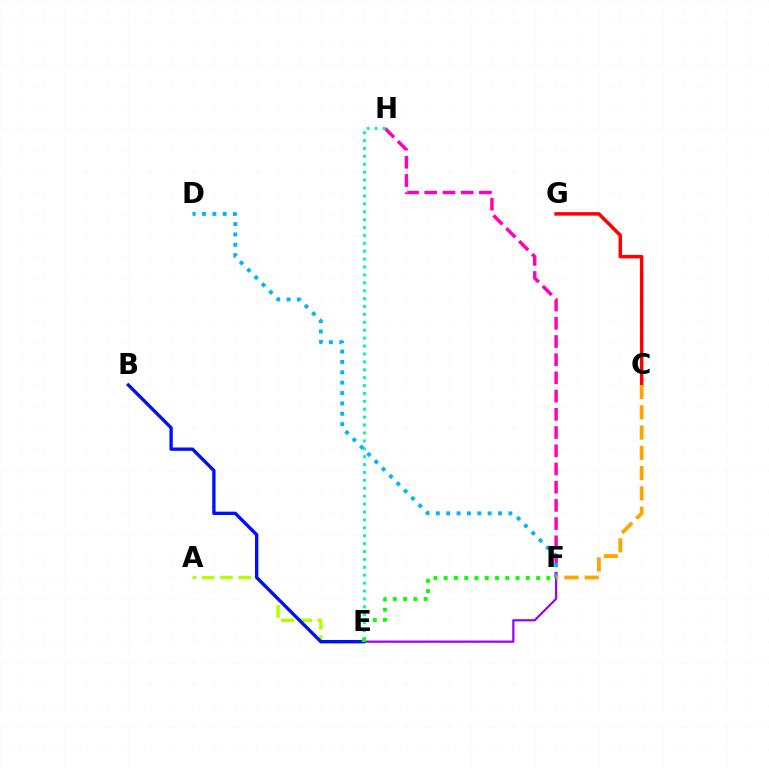{('E', 'F'): [{'color': '#9b00ff', 'line_style': 'solid', 'thickness': 1.59}, {'color': '#08ff00', 'line_style': 'dotted', 'thickness': 2.79}], ('C', 'G'): [{'color': '#ff0000', 'line_style': 'solid', 'thickness': 2.52}], ('F', 'H'): [{'color': '#ff00bd', 'line_style': 'dashed', 'thickness': 2.47}], ('E', 'H'): [{'color': '#00ff9d', 'line_style': 'dotted', 'thickness': 2.15}], ('A', 'E'): [{'color': '#b3ff00', 'line_style': 'dashed', 'thickness': 2.48}], ('B', 'E'): [{'color': '#0010ff', 'line_style': 'solid', 'thickness': 2.41}], ('D', 'F'): [{'color': '#00b5ff', 'line_style': 'dotted', 'thickness': 2.82}], ('C', 'F'): [{'color': '#ffa500', 'line_style': 'dashed', 'thickness': 2.75}]}